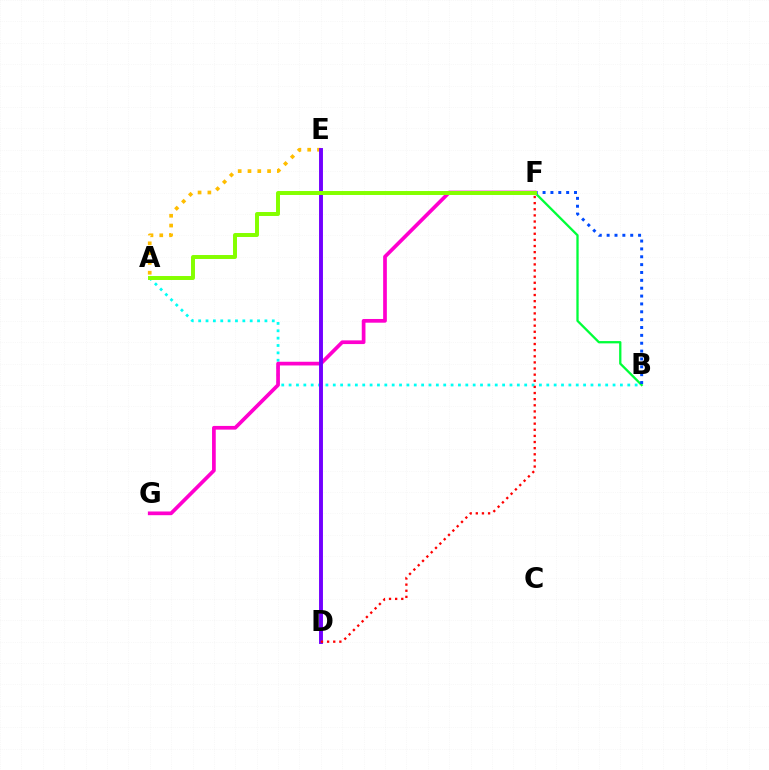{('A', 'B'): [{'color': '#00fff6', 'line_style': 'dotted', 'thickness': 2.0}], ('B', 'F'): [{'color': '#00ff39', 'line_style': 'solid', 'thickness': 1.65}, {'color': '#004bff', 'line_style': 'dotted', 'thickness': 2.14}], ('A', 'E'): [{'color': '#ffbd00', 'line_style': 'dotted', 'thickness': 2.66}], ('F', 'G'): [{'color': '#ff00cf', 'line_style': 'solid', 'thickness': 2.67}], ('D', 'E'): [{'color': '#7200ff', 'line_style': 'solid', 'thickness': 2.82}], ('A', 'F'): [{'color': '#84ff00', 'line_style': 'solid', 'thickness': 2.85}], ('D', 'F'): [{'color': '#ff0000', 'line_style': 'dotted', 'thickness': 1.66}]}